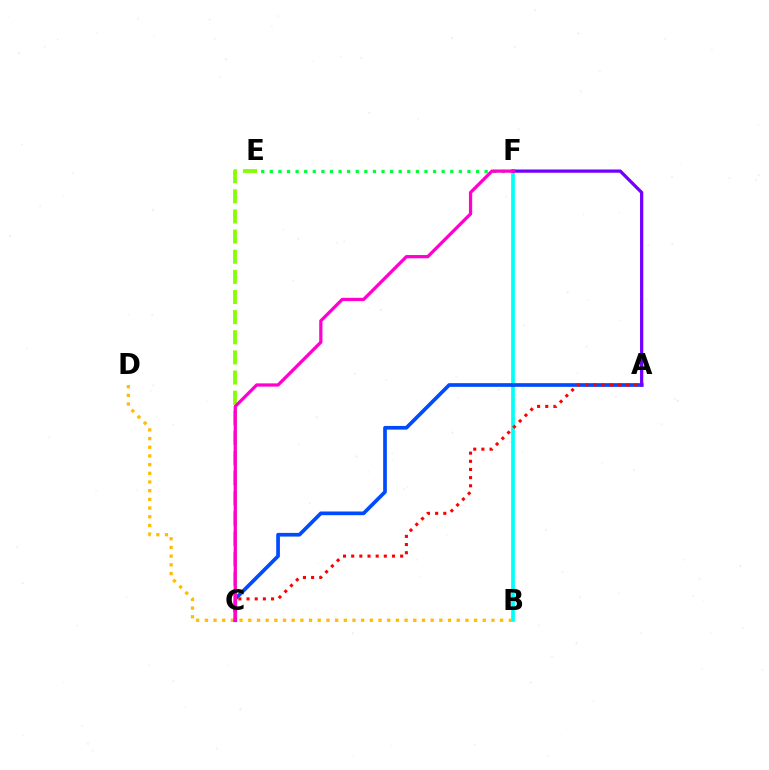{('E', 'F'): [{'color': '#00ff39', 'line_style': 'dotted', 'thickness': 2.33}], ('B', 'F'): [{'color': '#00fff6', 'line_style': 'solid', 'thickness': 2.67}], ('B', 'D'): [{'color': '#ffbd00', 'line_style': 'dotted', 'thickness': 2.36}], ('A', 'C'): [{'color': '#004bff', 'line_style': 'solid', 'thickness': 2.66}, {'color': '#ff0000', 'line_style': 'dotted', 'thickness': 2.22}], ('C', 'E'): [{'color': '#84ff00', 'line_style': 'dashed', 'thickness': 2.74}], ('A', 'F'): [{'color': '#7200ff', 'line_style': 'solid', 'thickness': 2.34}], ('C', 'F'): [{'color': '#ff00cf', 'line_style': 'solid', 'thickness': 2.34}]}